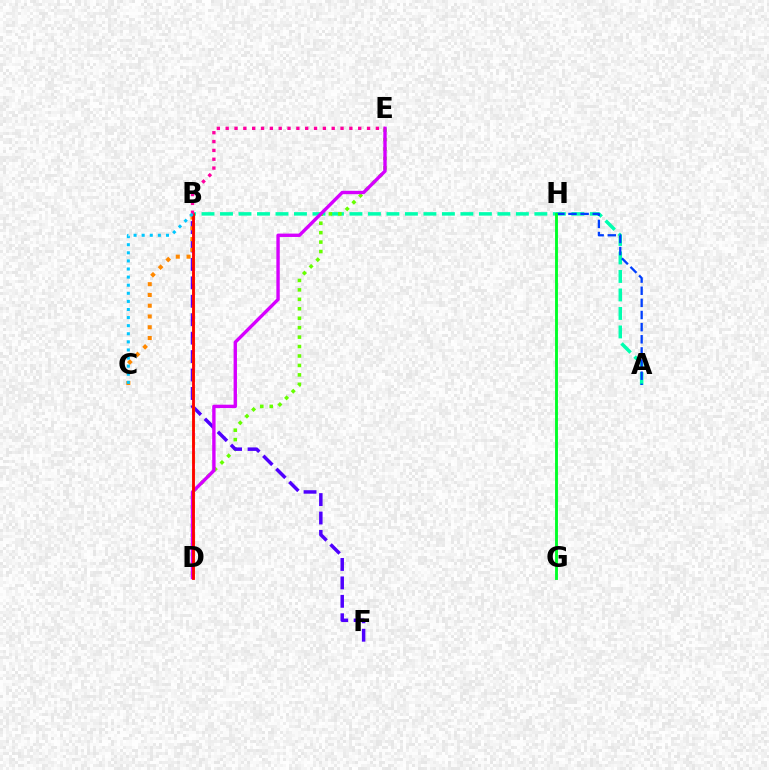{('A', 'B'): [{'color': '#00ffaf', 'line_style': 'dashed', 'thickness': 2.51}], ('D', 'E'): [{'color': '#66ff00', 'line_style': 'dotted', 'thickness': 2.57}, {'color': '#d600ff', 'line_style': 'solid', 'thickness': 2.43}], ('B', 'F'): [{'color': '#4f00ff', 'line_style': 'dashed', 'thickness': 2.5}], ('B', 'D'): [{'color': '#eeff00', 'line_style': 'dashed', 'thickness': 2.23}, {'color': '#ff0000', 'line_style': 'solid', 'thickness': 2.04}], ('A', 'H'): [{'color': '#003fff', 'line_style': 'dashed', 'thickness': 1.65}], ('G', 'H'): [{'color': '#00ff27', 'line_style': 'solid', 'thickness': 2.08}], ('B', 'C'): [{'color': '#ff8800', 'line_style': 'dotted', 'thickness': 2.92}, {'color': '#00c7ff', 'line_style': 'dotted', 'thickness': 2.2}], ('B', 'E'): [{'color': '#ff00a0', 'line_style': 'dotted', 'thickness': 2.4}]}